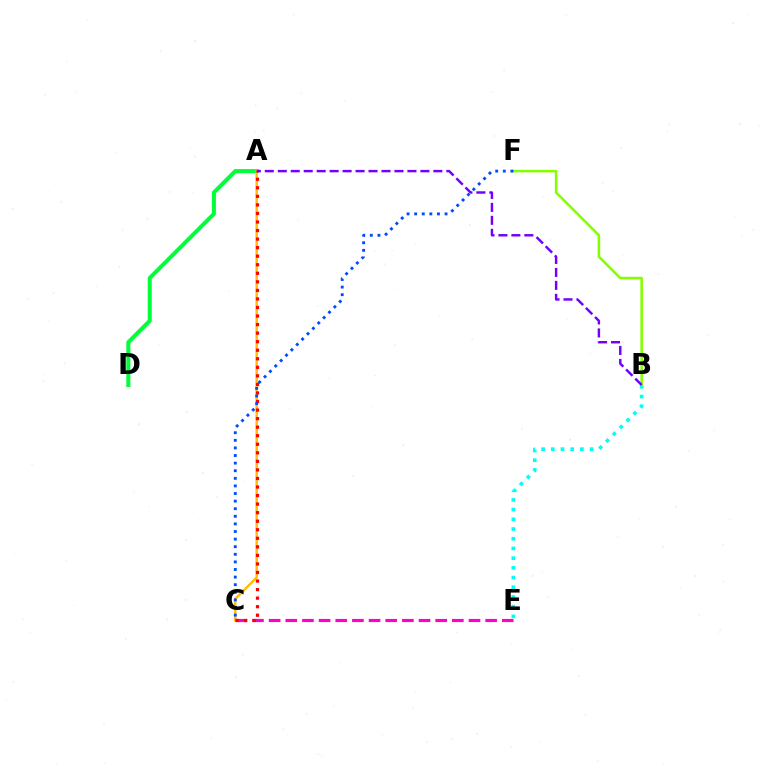{('A', 'D'): [{'color': '#00ff39', 'line_style': 'solid', 'thickness': 2.91}], ('A', 'C'): [{'color': '#ffbd00', 'line_style': 'solid', 'thickness': 1.73}, {'color': '#ff0000', 'line_style': 'dotted', 'thickness': 2.32}], ('B', 'E'): [{'color': '#00fff6', 'line_style': 'dotted', 'thickness': 2.64}], ('C', 'E'): [{'color': '#ff00cf', 'line_style': 'dashed', 'thickness': 2.26}], ('B', 'F'): [{'color': '#84ff00', 'line_style': 'solid', 'thickness': 1.84}], ('C', 'F'): [{'color': '#004bff', 'line_style': 'dotted', 'thickness': 2.06}], ('A', 'B'): [{'color': '#7200ff', 'line_style': 'dashed', 'thickness': 1.76}]}